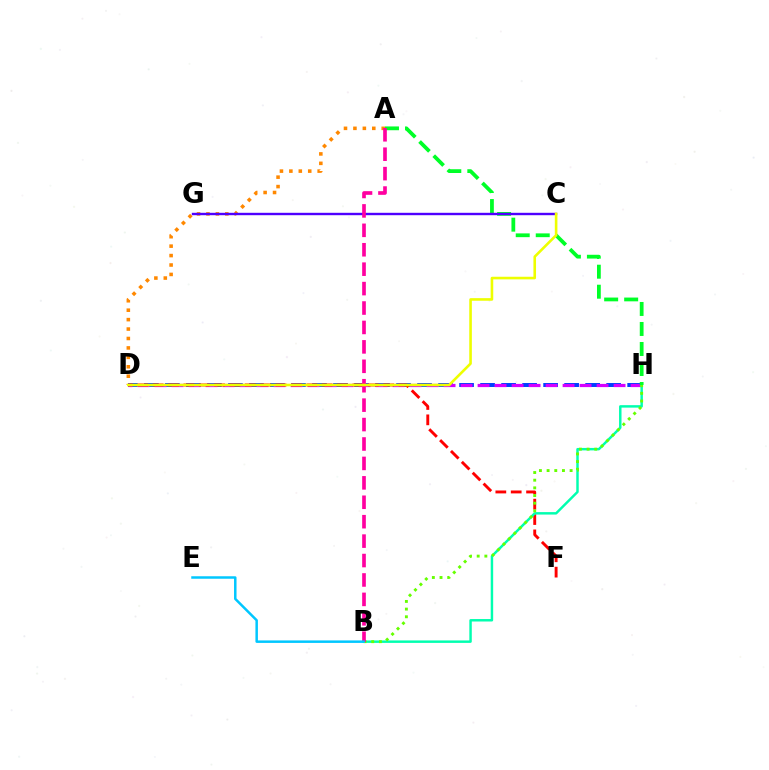{('D', 'H'): [{'color': '#003fff', 'line_style': 'dashed', 'thickness': 2.85}, {'color': '#d600ff', 'line_style': 'dashed', 'thickness': 2.31}], ('A', 'D'): [{'color': '#ff8800', 'line_style': 'dotted', 'thickness': 2.56}], ('D', 'F'): [{'color': '#ff0000', 'line_style': 'dashed', 'thickness': 2.09}], ('B', 'H'): [{'color': '#00ffaf', 'line_style': 'solid', 'thickness': 1.77}, {'color': '#66ff00', 'line_style': 'dotted', 'thickness': 2.08}], ('A', 'H'): [{'color': '#00ff27', 'line_style': 'dashed', 'thickness': 2.72}], ('C', 'G'): [{'color': '#4f00ff', 'line_style': 'solid', 'thickness': 1.73}], ('A', 'B'): [{'color': '#ff00a0', 'line_style': 'dashed', 'thickness': 2.64}], ('B', 'E'): [{'color': '#00c7ff', 'line_style': 'solid', 'thickness': 1.79}], ('C', 'D'): [{'color': '#eeff00', 'line_style': 'solid', 'thickness': 1.87}]}